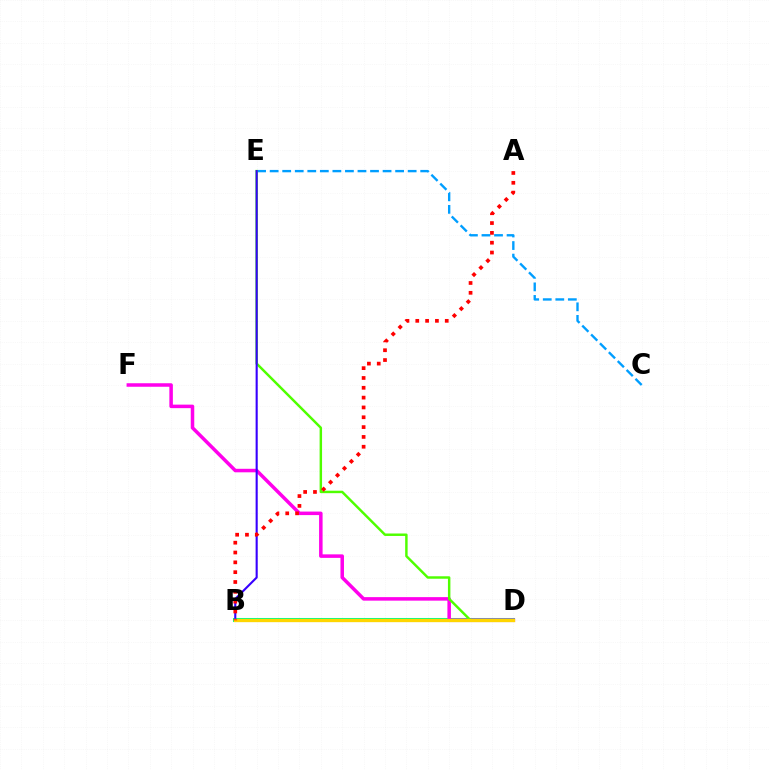{('B', 'D'): [{'color': '#00ff86', 'line_style': 'solid', 'thickness': 2.9}, {'color': '#ffd500', 'line_style': 'solid', 'thickness': 2.37}], ('D', 'F'): [{'color': '#ff00ed', 'line_style': 'solid', 'thickness': 2.53}], ('C', 'E'): [{'color': '#009eff', 'line_style': 'dashed', 'thickness': 1.7}], ('D', 'E'): [{'color': '#4fff00', 'line_style': 'solid', 'thickness': 1.77}], ('B', 'E'): [{'color': '#3700ff', 'line_style': 'solid', 'thickness': 1.52}], ('A', 'B'): [{'color': '#ff0000', 'line_style': 'dotted', 'thickness': 2.67}]}